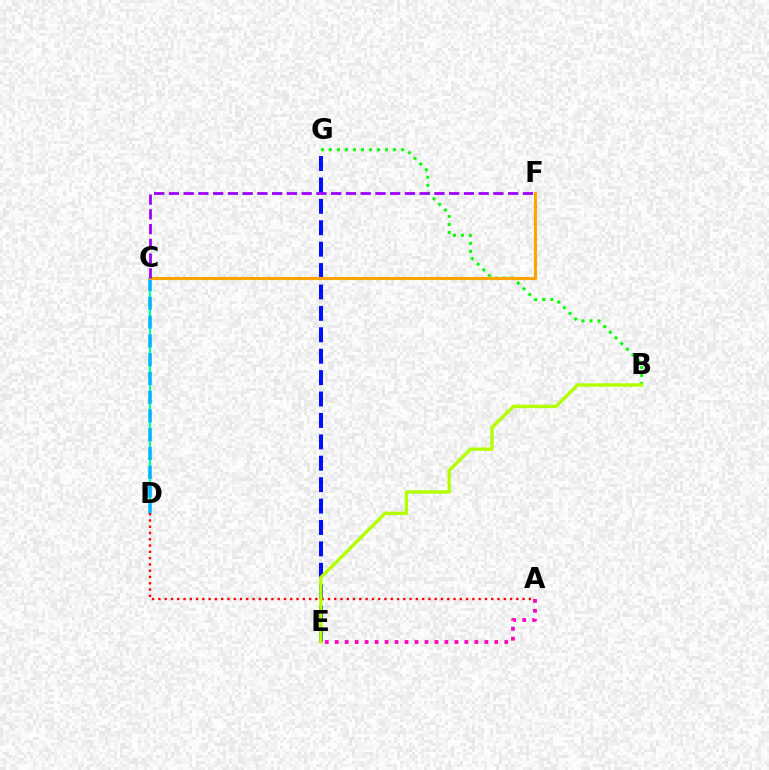{('C', 'D'): [{'color': '#00ff9d', 'line_style': 'solid', 'thickness': 1.64}, {'color': '#00b5ff', 'line_style': 'dashed', 'thickness': 2.55}], ('B', 'G'): [{'color': '#08ff00', 'line_style': 'dotted', 'thickness': 2.18}], ('A', 'E'): [{'color': '#ff00bd', 'line_style': 'dotted', 'thickness': 2.71}], ('E', 'G'): [{'color': '#0010ff', 'line_style': 'dashed', 'thickness': 2.91}], ('C', 'F'): [{'color': '#ffa500', 'line_style': 'solid', 'thickness': 2.26}, {'color': '#9b00ff', 'line_style': 'dashed', 'thickness': 2.0}], ('A', 'D'): [{'color': '#ff0000', 'line_style': 'dotted', 'thickness': 1.71}], ('B', 'E'): [{'color': '#b3ff00', 'line_style': 'solid', 'thickness': 2.44}]}